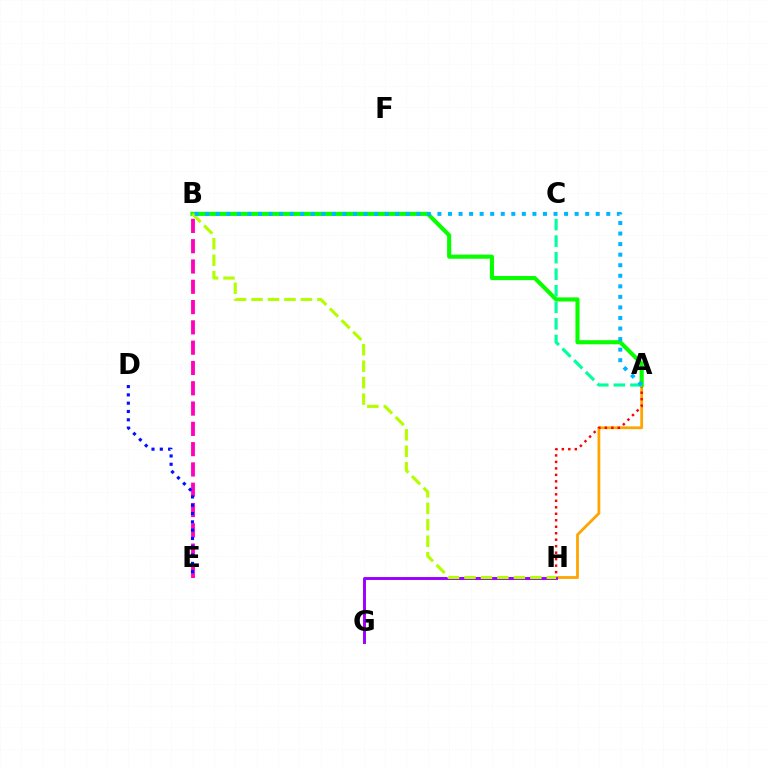{('A', 'H'): [{'color': '#ffa500', 'line_style': 'solid', 'thickness': 2.01}, {'color': '#ff0000', 'line_style': 'dotted', 'thickness': 1.76}], ('G', 'H'): [{'color': '#9b00ff', 'line_style': 'solid', 'thickness': 2.11}], ('A', 'B'): [{'color': '#08ff00', 'line_style': 'solid', 'thickness': 2.96}, {'color': '#00b5ff', 'line_style': 'dotted', 'thickness': 2.87}], ('A', 'C'): [{'color': '#00ff9d', 'line_style': 'dashed', 'thickness': 2.25}], ('B', 'E'): [{'color': '#ff00bd', 'line_style': 'dashed', 'thickness': 2.76}], ('B', 'H'): [{'color': '#b3ff00', 'line_style': 'dashed', 'thickness': 2.24}], ('D', 'E'): [{'color': '#0010ff', 'line_style': 'dotted', 'thickness': 2.26}]}